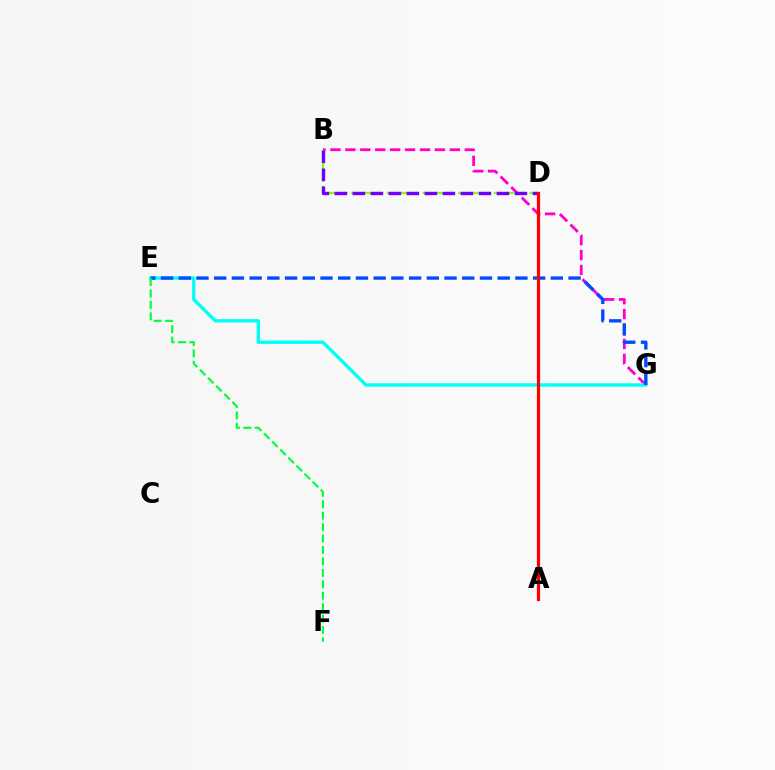{('B', 'G'): [{'color': '#ff00cf', 'line_style': 'dashed', 'thickness': 2.03}], ('E', 'G'): [{'color': '#00fff6', 'line_style': 'solid', 'thickness': 2.41}, {'color': '#004bff', 'line_style': 'dashed', 'thickness': 2.41}], ('B', 'D'): [{'color': '#84ff00', 'line_style': 'dashed', 'thickness': 1.61}, {'color': '#7200ff', 'line_style': 'dashed', 'thickness': 2.45}], ('A', 'D'): [{'color': '#ffbd00', 'line_style': 'dotted', 'thickness': 2.04}, {'color': '#ff0000', 'line_style': 'solid', 'thickness': 2.31}], ('E', 'F'): [{'color': '#00ff39', 'line_style': 'dashed', 'thickness': 1.55}]}